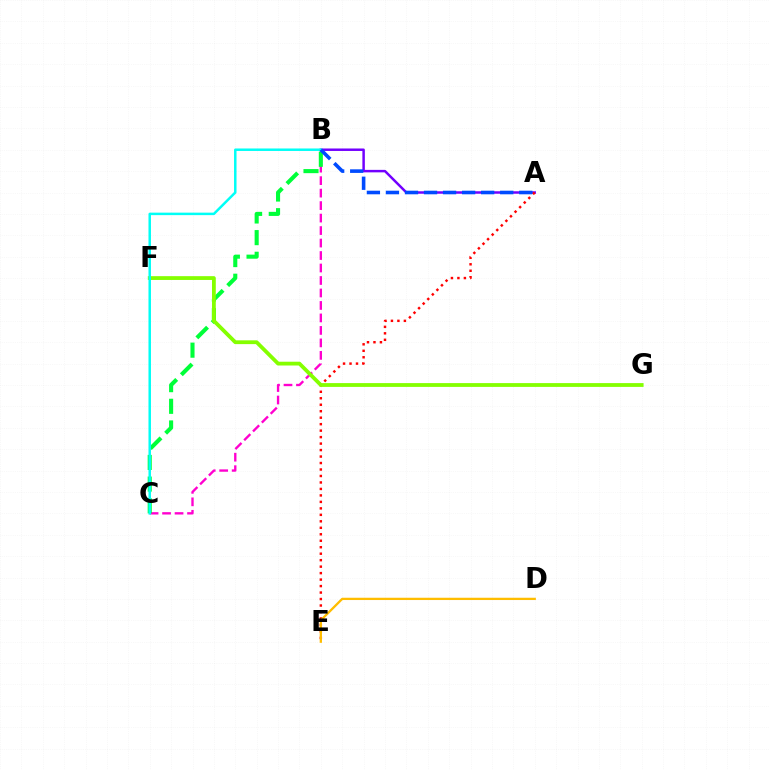{('A', 'B'): [{'color': '#7200ff', 'line_style': 'solid', 'thickness': 1.78}, {'color': '#004bff', 'line_style': 'dashed', 'thickness': 2.59}], ('B', 'C'): [{'color': '#ff00cf', 'line_style': 'dashed', 'thickness': 1.7}, {'color': '#00ff39', 'line_style': 'dashed', 'thickness': 2.94}, {'color': '#00fff6', 'line_style': 'solid', 'thickness': 1.79}], ('A', 'E'): [{'color': '#ff0000', 'line_style': 'dotted', 'thickness': 1.76}], ('F', 'G'): [{'color': '#84ff00', 'line_style': 'solid', 'thickness': 2.73}], ('D', 'E'): [{'color': '#ffbd00', 'line_style': 'solid', 'thickness': 1.65}]}